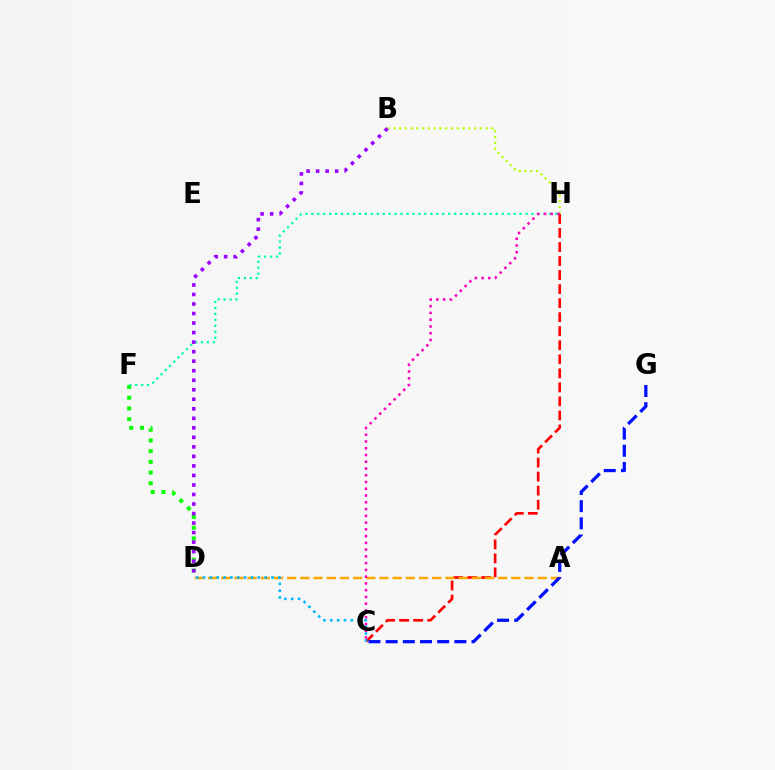{('D', 'F'): [{'color': '#08ff00', 'line_style': 'dotted', 'thickness': 2.91}], ('C', 'H'): [{'color': '#ff0000', 'line_style': 'dashed', 'thickness': 1.91}, {'color': '#ff00bd', 'line_style': 'dotted', 'thickness': 1.84}], ('A', 'D'): [{'color': '#ffa500', 'line_style': 'dashed', 'thickness': 1.79}], ('C', 'G'): [{'color': '#0010ff', 'line_style': 'dashed', 'thickness': 2.33}], ('B', 'H'): [{'color': '#b3ff00', 'line_style': 'dotted', 'thickness': 1.57}], ('F', 'H'): [{'color': '#00ff9d', 'line_style': 'dotted', 'thickness': 1.62}], ('C', 'D'): [{'color': '#00b5ff', 'line_style': 'dotted', 'thickness': 1.86}], ('B', 'D'): [{'color': '#9b00ff', 'line_style': 'dotted', 'thickness': 2.59}]}